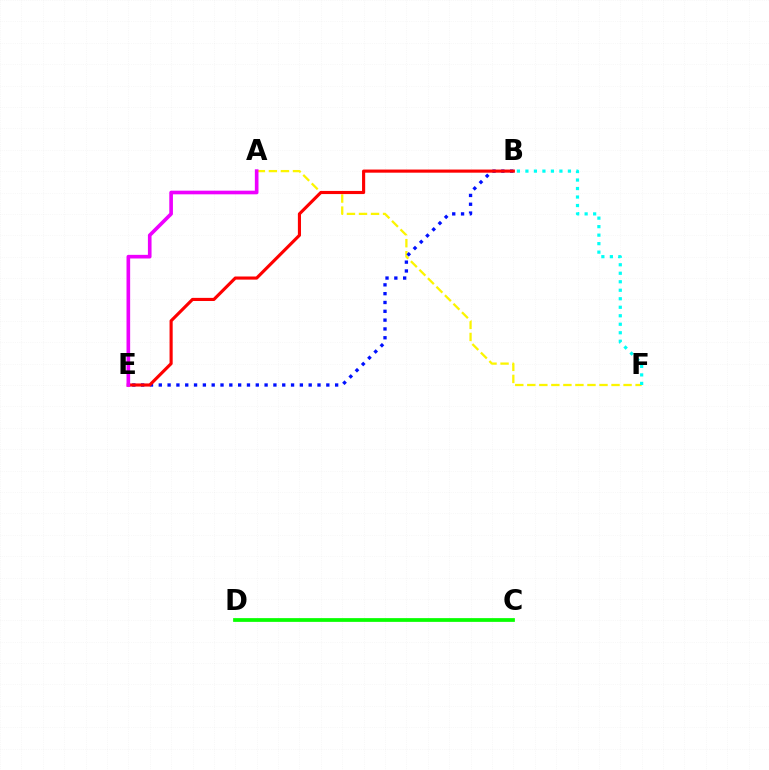{('A', 'F'): [{'color': '#fcf500', 'line_style': 'dashed', 'thickness': 1.63}], ('C', 'D'): [{'color': '#08ff00', 'line_style': 'solid', 'thickness': 2.69}], ('B', 'E'): [{'color': '#0010ff', 'line_style': 'dotted', 'thickness': 2.4}, {'color': '#ff0000', 'line_style': 'solid', 'thickness': 2.25}], ('B', 'F'): [{'color': '#00fff6', 'line_style': 'dotted', 'thickness': 2.31}], ('A', 'E'): [{'color': '#ee00ff', 'line_style': 'solid', 'thickness': 2.62}]}